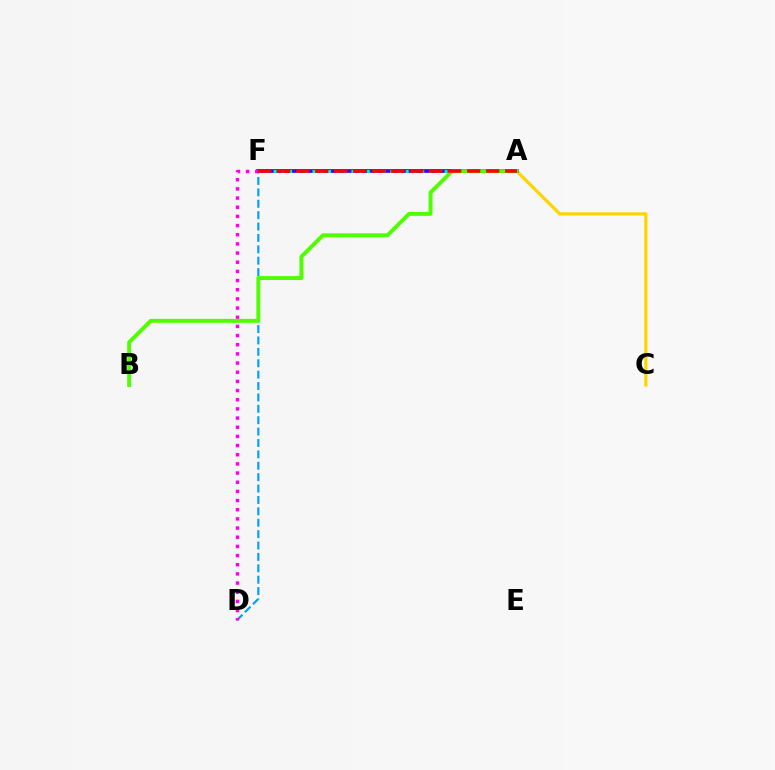{('A', 'C'): [{'color': '#ffd500', 'line_style': 'solid', 'thickness': 2.33}], ('A', 'F'): [{'color': '#3700ff', 'line_style': 'solid', 'thickness': 2.65}, {'color': '#00ff86', 'line_style': 'dotted', 'thickness': 2.11}, {'color': '#ff0000', 'line_style': 'dashed', 'thickness': 2.58}], ('D', 'F'): [{'color': '#009eff', 'line_style': 'dashed', 'thickness': 1.55}, {'color': '#ff00ed', 'line_style': 'dotted', 'thickness': 2.49}], ('A', 'B'): [{'color': '#4fff00', 'line_style': 'solid', 'thickness': 2.82}]}